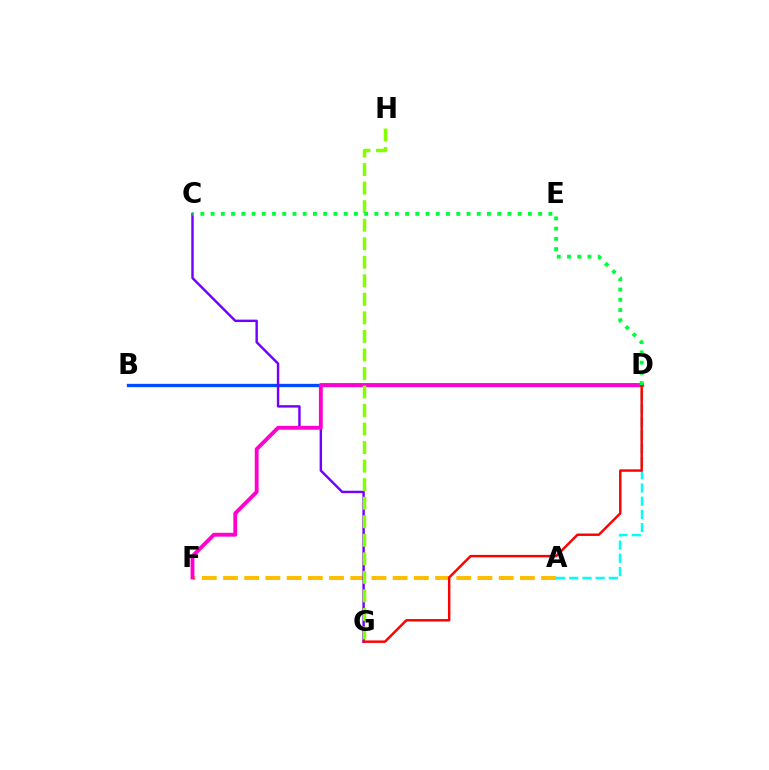{('A', 'F'): [{'color': '#ffbd00', 'line_style': 'dashed', 'thickness': 2.88}], ('B', 'D'): [{'color': '#004bff', 'line_style': 'solid', 'thickness': 2.39}], ('C', 'G'): [{'color': '#7200ff', 'line_style': 'solid', 'thickness': 1.75}], ('D', 'F'): [{'color': '#ff00cf', 'line_style': 'solid', 'thickness': 2.78}], ('A', 'D'): [{'color': '#00fff6', 'line_style': 'dashed', 'thickness': 1.79}], ('D', 'G'): [{'color': '#ff0000', 'line_style': 'solid', 'thickness': 1.77}], ('G', 'H'): [{'color': '#84ff00', 'line_style': 'dashed', 'thickness': 2.52}], ('C', 'D'): [{'color': '#00ff39', 'line_style': 'dotted', 'thickness': 2.78}]}